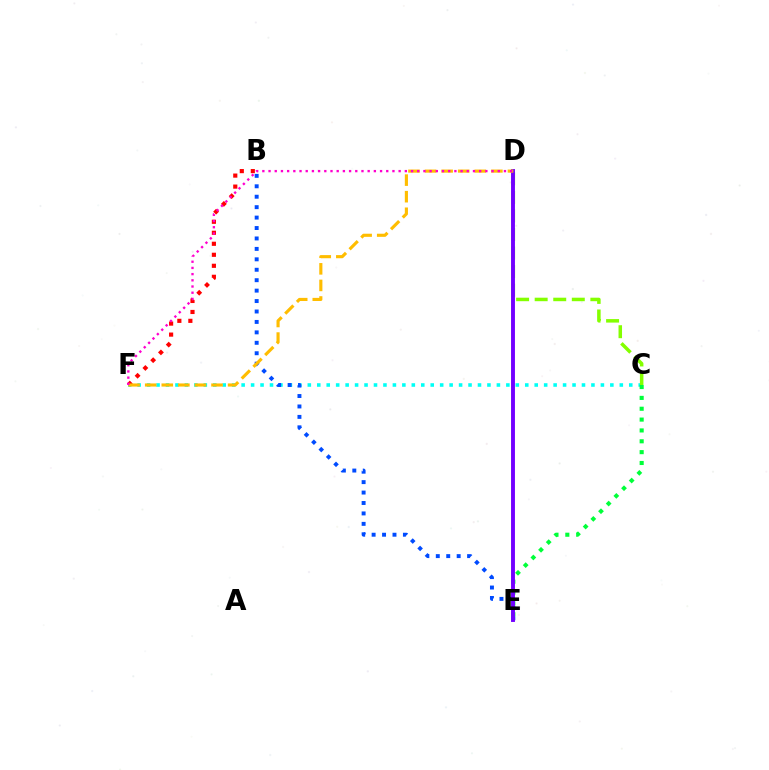{('C', 'F'): [{'color': '#00fff6', 'line_style': 'dotted', 'thickness': 2.57}], ('B', 'F'): [{'color': '#ff0000', 'line_style': 'dotted', 'thickness': 2.99}], ('B', 'E'): [{'color': '#004bff', 'line_style': 'dotted', 'thickness': 2.83}], ('C', 'D'): [{'color': '#84ff00', 'line_style': 'dashed', 'thickness': 2.52}], ('C', 'E'): [{'color': '#00ff39', 'line_style': 'dotted', 'thickness': 2.95}], ('D', 'E'): [{'color': '#7200ff', 'line_style': 'solid', 'thickness': 2.8}], ('D', 'F'): [{'color': '#ffbd00', 'line_style': 'dashed', 'thickness': 2.25}, {'color': '#ff00cf', 'line_style': 'dotted', 'thickness': 1.68}]}